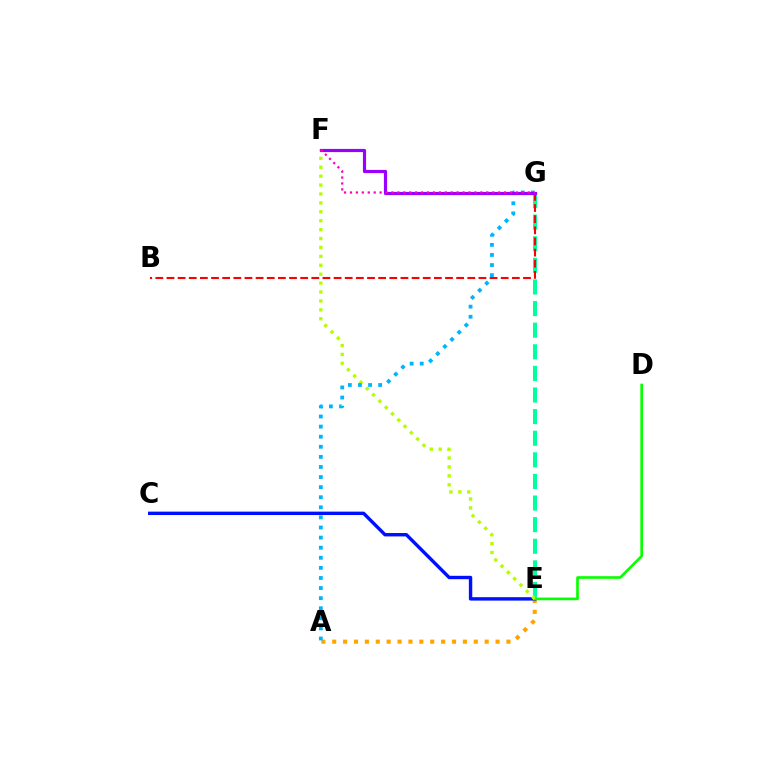{('E', 'G'): [{'color': '#00ff9d', 'line_style': 'dashed', 'thickness': 2.94}], ('A', 'E'): [{'color': '#ffa500', 'line_style': 'dotted', 'thickness': 2.96}], ('B', 'G'): [{'color': '#ff0000', 'line_style': 'dashed', 'thickness': 1.51}], ('C', 'E'): [{'color': '#0010ff', 'line_style': 'solid', 'thickness': 2.45}], ('D', 'E'): [{'color': '#08ff00', 'line_style': 'solid', 'thickness': 1.91}], ('E', 'F'): [{'color': '#b3ff00', 'line_style': 'dotted', 'thickness': 2.42}], ('A', 'G'): [{'color': '#00b5ff', 'line_style': 'dotted', 'thickness': 2.74}], ('F', 'G'): [{'color': '#9b00ff', 'line_style': 'solid', 'thickness': 2.29}, {'color': '#ff00bd', 'line_style': 'dotted', 'thickness': 1.61}]}